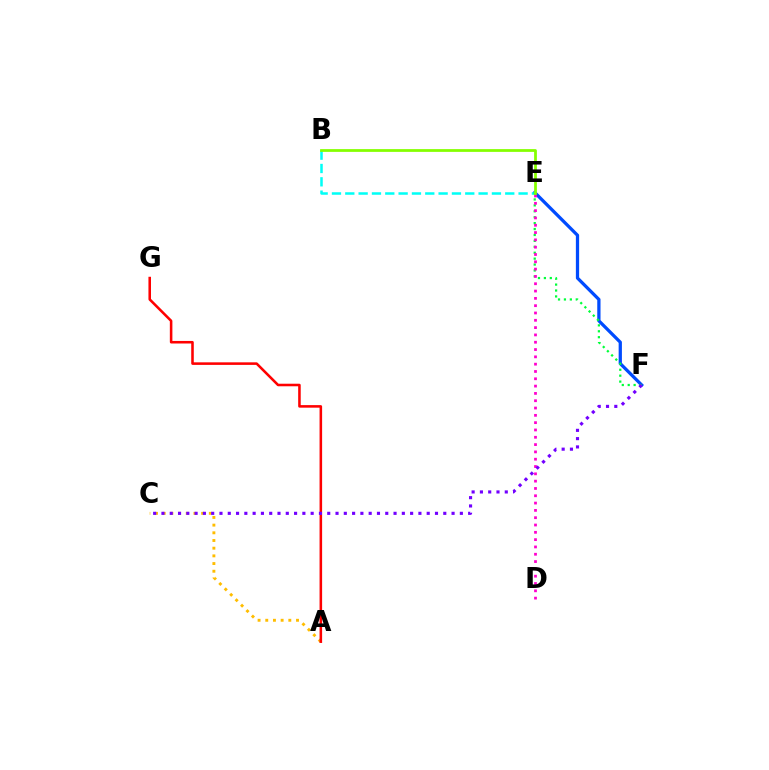{('E', 'F'): [{'color': '#004bff', 'line_style': 'solid', 'thickness': 2.35}, {'color': '#00ff39', 'line_style': 'dotted', 'thickness': 1.61}], ('A', 'C'): [{'color': '#ffbd00', 'line_style': 'dotted', 'thickness': 2.09}], ('B', 'E'): [{'color': '#00fff6', 'line_style': 'dashed', 'thickness': 1.81}, {'color': '#84ff00', 'line_style': 'solid', 'thickness': 1.99}], ('A', 'G'): [{'color': '#ff0000', 'line_style': 'solid', 'thickness': 1.84}], ('D', 'E'): [{'color': '#ff00cf', 'line_style': 'dotted', 'thickness': 1.99}], ('C', 'F'): [{'color': '#7200ff', 'line_style': 'dotted', 'thickness': 2.25}]}